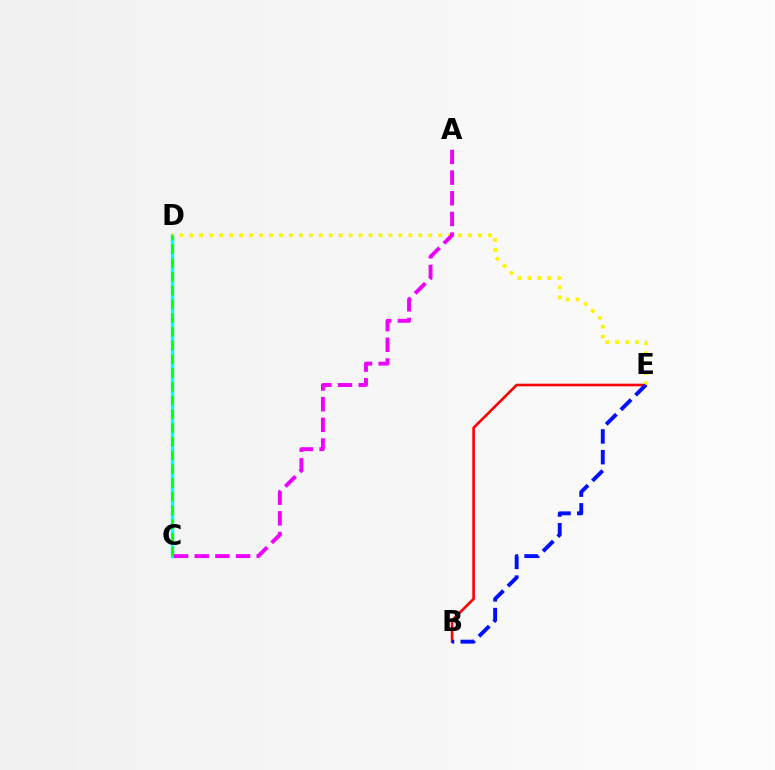{('C', 'D'): [{'color': '#00fff6', 'line_style': 'solid', 'thickness': 2.44}, {'color': '#08ff00', 'line_style': 'dashed', 'thickness': 1.87}], ('B', 'E'): [{'color': '#ff0000', 'line_style': 'solid', 'thickness': 1.89}, {'color': '#0010ff', 'line_style': 'dashed', 'thickness': 2.81}], ('D', 'E'): [{'color': '#fcf500', 'line_style': 'dotted', 'thickness': 2.7}], ('A', 'C'): [{'color': '#ee00ff', 'line_style': 'dashed', 'thickness': 2.81}]}